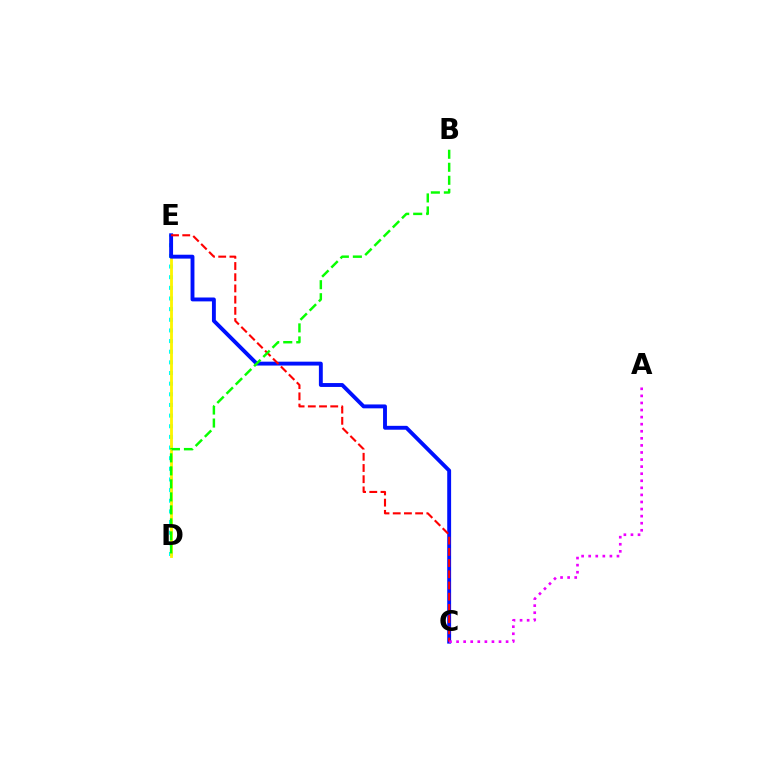{('D', 'E'): [{'color': '#00fff6', 'line_style': 'dotted', 'thickness': 2.89}, {'color': '#fcf500', 'line_style': 'solid', 'thickness': 2.04}], ('C', 'E'): [{'color': '#0010ff', 'line_style': 'solid', 'thickness': 2.8}, {'color': '#ff0000', 'line_style': 'dashed', 'thickness': 1.52}], ('A', 'C'): [{'color': '#ee00ff', 'line_style': 'dotted', 'thickness': 1.92}], ('B', 'D'): [{'color': '#08ff00', 'line_style': 'dashed', 'thickness': 1.77}]}